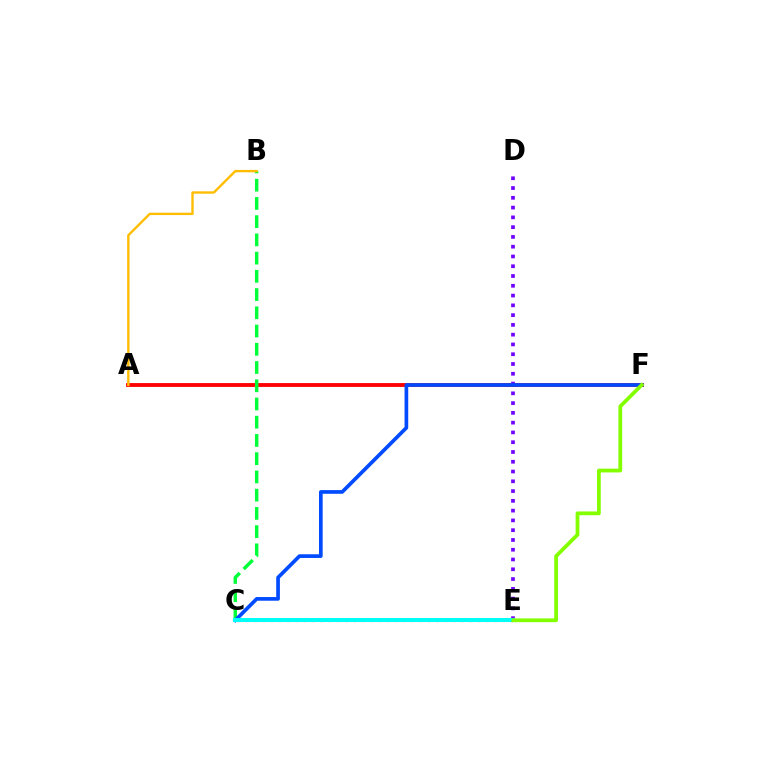{('A', 'F'): [{'color': '#ff0000', 'line_style': 'solid', 'thickness': 2.76}], ('B', 'C'): [{'color': '#00ff39', 'line_style': 'dashed', 'thickness': 2.48}], ('D', 'E'): [{'color': '#7200ff', 'line_style': 'dotted', 'thickness': 2.66}], ('C', 'E'): [{'color': '#ff00cf', 'line_style': 'dotted', 'thickness': 2.25}, {'color': '#00fff6', 'line_style': 'solid', 'thickness': 2.9}], ('C', 'F'): [{'color': '#004bff', 'line_style': 'solid', 'thickness': 2.65}], ('E', 'F'): [{'color': '#84ff00', 'line_style': 'solid', 'thickness': 2.71}], ('A', 'B'): [{'color': '#ffbd00', 'line_style': 'solid', 'thickness': 1.71}]}